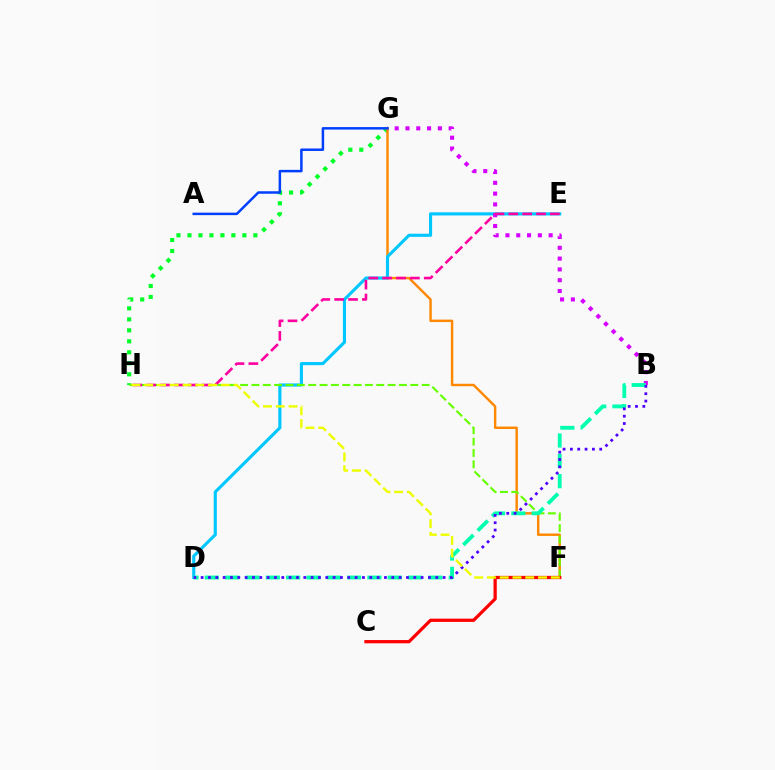{('G', 'H'): [{'color': '#00ff27', 'line_style': 'dotted', 'thickness': 2.98}], ('F', 'G'): [{'color': '#ff8800', 'line_style': 'solid', 'thickness': 1.75}], ('D', 'E'): [{'color': '#00c7ff', 'line_style': 'solid', 'thickness': 2.25}], ('B', 'G'): [{'color': '#d600ff', 'line_style': 'dotted', 'thickness': 2.93}], ('F', 'H'): [{'color': '#66ff00', 'line_style': 'dashed', 'thickness': 1.54}, {'color': '#eeff00', 'line_style': 'dashed', 'thickness': 1.73}], ('E', 'H'): [{'color': '#ff00a0', 'line_style': 'dashed', 'thickness': 1.88}], ('B', 'D'): [{'color': '#00ffaf', 'line_style': 'dashed', 'thickness': 2.76}, {'color': '#4f00ff', 'line_style': 'dotted', 'thickness': 1.99}], ('C', 'F'): [{'color': '#ff0000', 'line_style': 'solid', 'thickness': 2.33}], ('A', 'G'): [{'color': '#003fff', 'line_style': 'solid', 'thickness': 1.79}]}